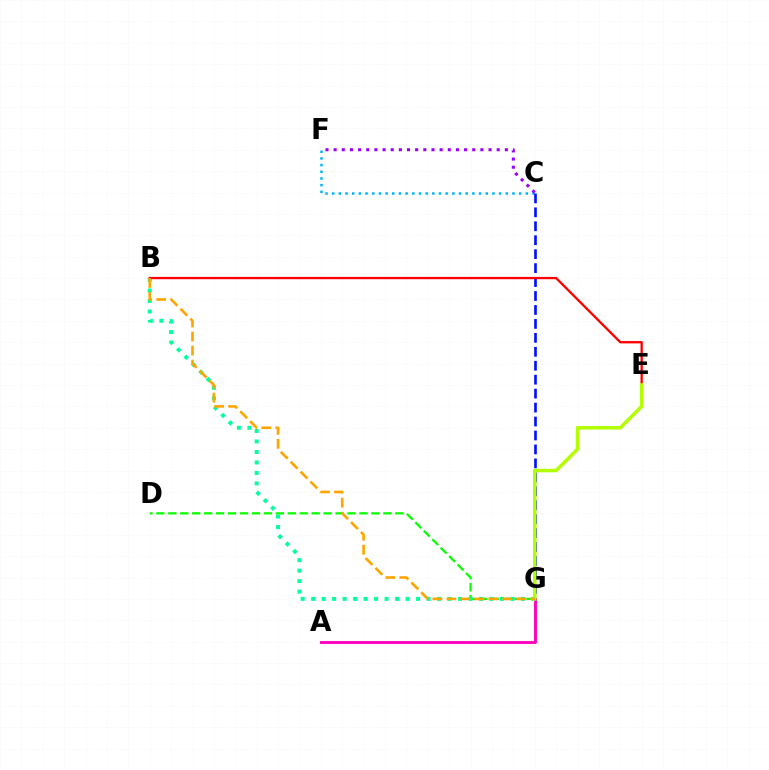{('D', 'G'): [{'color': '#08ff00', 'line_style': 'dashed', 'thickness': 1.62}], ('C', 'F'): [{'color': '#00b5ff', 'line_style': 'dotted', 'thickness': 1.81}, {'color': '#9b00ff', 'line_style': 'dotted', 'thickness': 2.22}], ('C', 'G'): [{'color': '#0010ff', 'line_style': 'dashed', 'thickness': 1.89}], ('A', 'G'): [{'color': '#ff00bd', 'line_style': 'solid', 'thickness': 2.09}], ('B', 'G'): [{'color': '#00ff9d', 'line_style': 'dotted', 'thickness': 2.85}, {'color': '#ffa500', 'line_style': 'dashed', 'thickness': 1.9}], ('B', 'E'): [{'color': '#ff0000', 'line_style': 'solid', 'thickness': 1.67}], ('E', 'G'): [{'color': '#b3ff00', 'line_style': 'solid', 'thickness': 2.52}]}